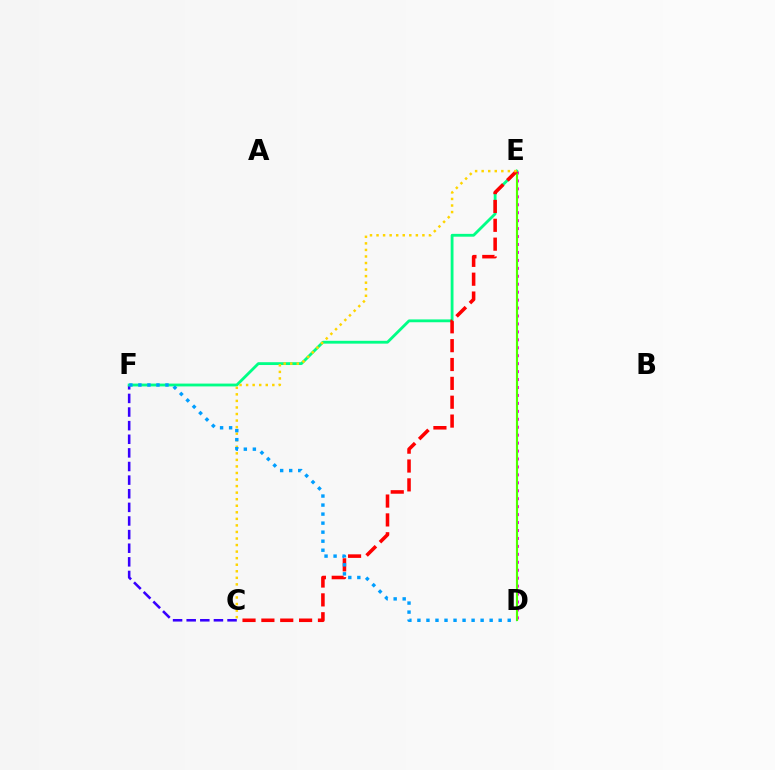{('C', 'F'): [{'color': '#3700ff', 'line_style': 'dashed', 'thickness': 1.85}], ('D', 'E'): [{'color': '#ff00ed', 'line_style': 'dotted', 'thickness': 2.16}, {'color': '#4fff00', 'line_style': 'solid', 'thickness': 1.54}], ('E', 'F'): [{'color': '#00ff86', 'line_style': 'solid', 'thickness': 2.03}], ('C', 'E'): [{'color': '#ff0000', 'line_style': 'dashed', 'thickness': 2.56}, {'color': '#ffd500', 'line_style': 'dotted', 'thickness': 1.78}], ('D', 'F'): [{'color': '#009eff', 'line_style': 'dotted', 'thickness': 2.45}]}